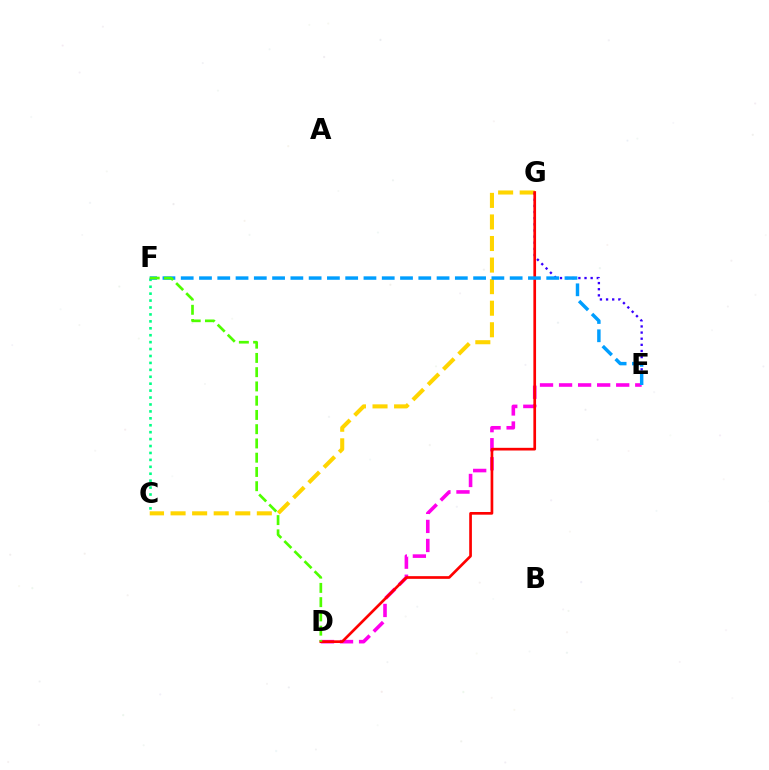{('C', 'G'): [{'color': '#ffd500', 'line_style': 'dashed', 'thickness': 2.93}], ('D', 'E'): [{'color': '#ff00ed', 'line_style': 'dashed', 'thickness': 2.59}], ('E', 'G'): [{'color': '#3700ff', 'line_style': 'dotted', 'thickness': 1.67}], ('C', 'F'): [{'color': '#00ff86', 'line_style': 'dotted', 'thickness': 1.88}], ('D', 'G'): [{'color': '#ff0000', 'line_style': 'solid', 'thickness': 1.93}], ('E', 'F'): [{'color': '#009eff', 'line_style': 'dashed', 'thickness': 2.48}], ('D', 'F'): [{'color': '#4fff00', 'line_style': 'dashed', 'thickness': 1.94}]}